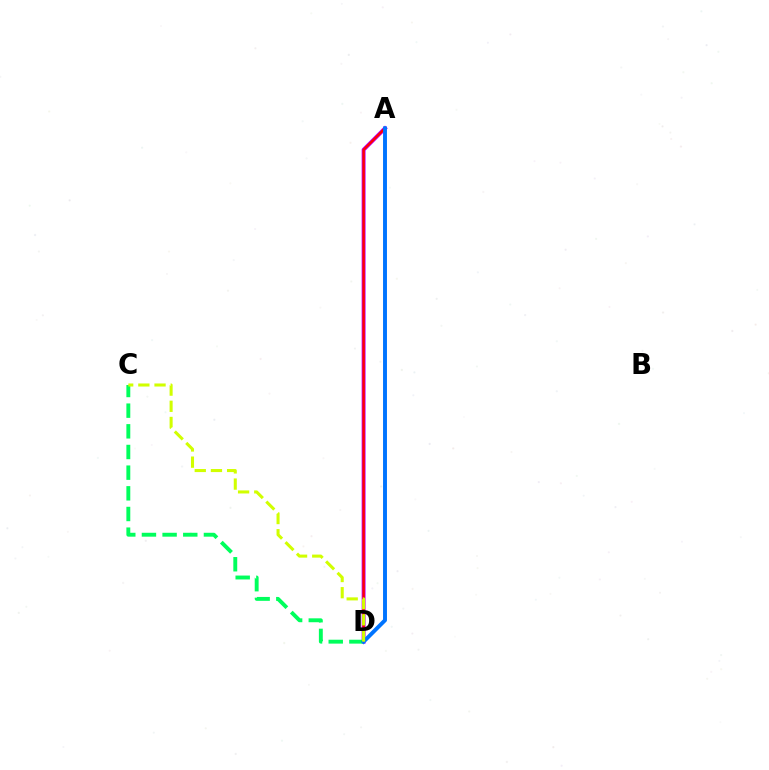{('A', 'D'): [{'color': '#b900ff', 'line_style': 'solid', 'thickness': 2.83}, {'color': '#ff0000', 'line_style': 'solid', 'thickness': 1.75}, {'color': '#0074ff', 'line_style': 'solid', 'thickness': 2.82}], ('C', 'D'): [{'color': '#00ff5c', 'line_style': 'dashed', 'thickness': 2.81}, {'color': '#d1ff00', 'line_style': 'dashed', 'thickness': 2.2}]}